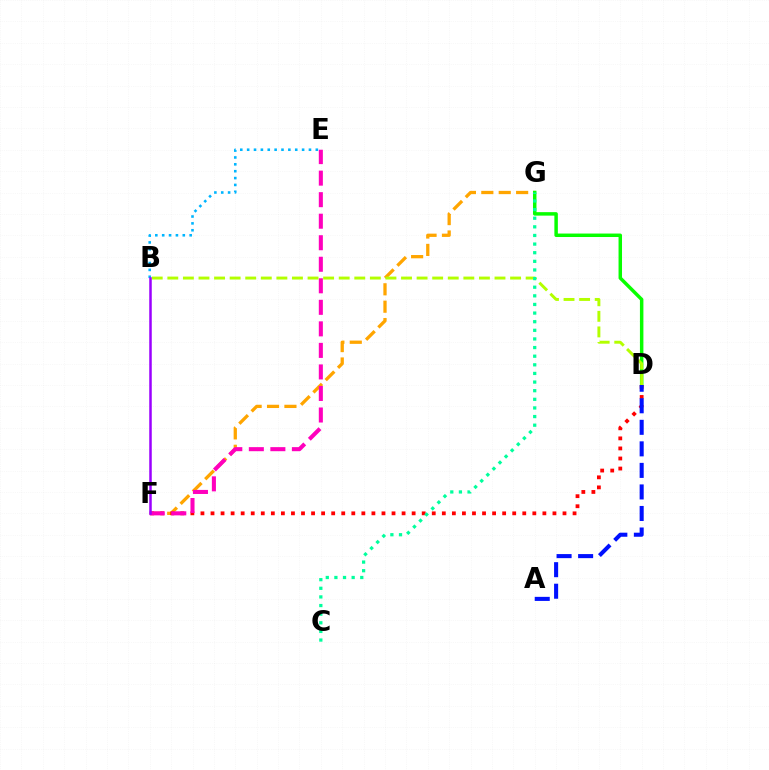{('F', 'G'): [{'color': '#ffa500', 'line_style': 'dashed', 'thickness': 2.36}], ('D', 'G'): [{'color': '#08ff00', 'line_style': 'solid', 'thickness': 2.5}], ('B', 'D'): [{'color': '#b3ff00', 'line_style': 'dashed', 'thickness': 2.12}], ('D', 'F'): [{'color': '#ff0000', 'line_style': 'dotted', 'thickness': 2.73}], ('B', 'E'): [{'color': '#00b5ff', 'line_style': 'dotted', 'thickness': 1.87}], ('E', 'F'): [{'color': '#ff00bd', 'line_style': 'dashed', 'thickness': 2.93}], ('B', 'F'): [{'color': '#9b00ff', 'line_style': 'solid', 'thickness': 1.8}], ('C', 'G'): [{'color': '#00ff9d', 'line_style': 'dotted', 'thickness': 2.34}], ('A', 'D'): [{'color': '#0010ff', 'line_style': 'dashed', 'thickness': 2.93}]}